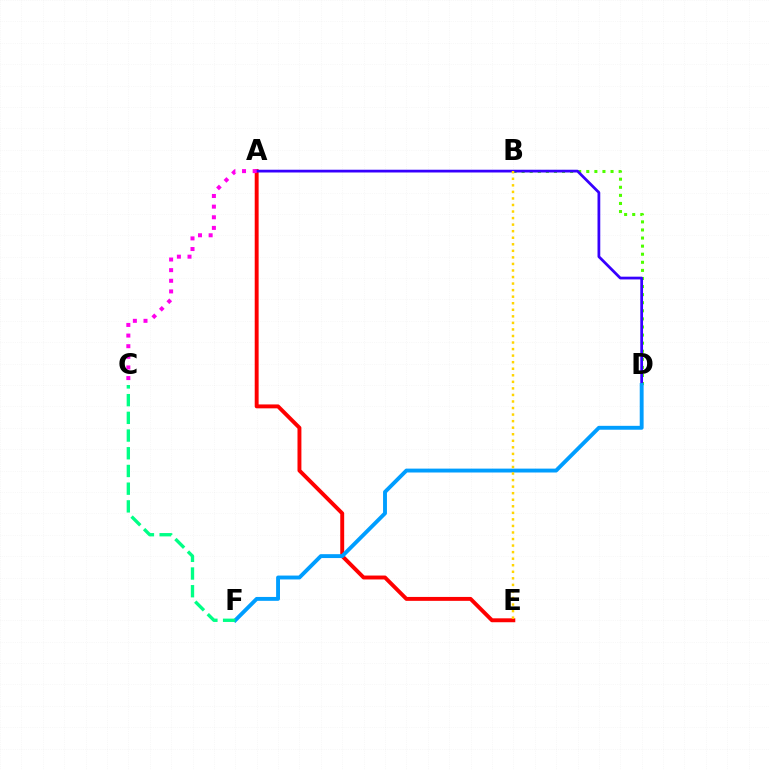{('A', 'E'): [{'color': '#ff0000', 'line_style': 'solid', 'thickness': 2.82}], ('B', 'D'): [{'color': '#4fff00', 'line_style': 'dotted', 'thickness': 2.2}], ('A', 'D'): [{'color': '#3700ff', 'line_style': 'solid', 'thickness': 1.98}], ('D', 'F'): [{'color': '#009eff', 'line_style': 'solid', 'thickness': 2.8}], ('C', 'F'): [{'color': '#00ff86', 'line_style': 'dashed', 'thickness': 2.41}], ('A', 'C'): [{'color': '#ff00ed', 'line_style': 'dotted', 'thickness': 2.89}], ('B', 'E'): [{'color': '#ffd500', 'line_style': 'dotted', 'thickness': 1.78}]}